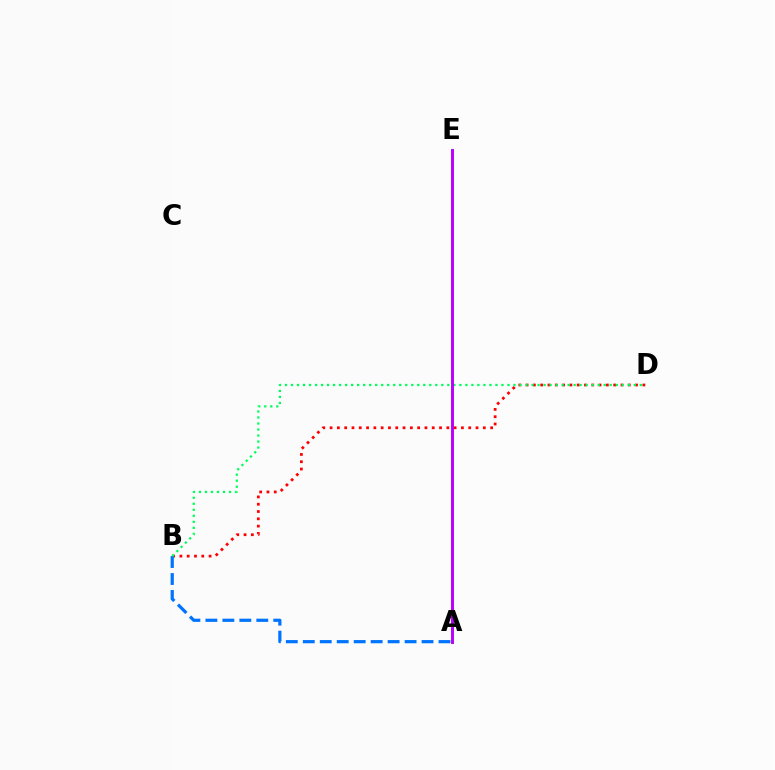{('B', 'D'): [{'color': '#ff0000', 'line_style': 'dotted', 'thickness': 1.98}, {'color': '#00ff5c', 'line_style': 'dotted', 'thickness': 1.63}], ('A', 'B'): [{'color': '#0074ff', 'line_style': 'dashed', 'thickness': 2.31}], ('A', 'E'): [{'color': '#d1ff00', 'line_style': 'solid', 'thickness': 1.92}, {'color': '#b900ff', 'line_style': 'solid', 'thickness': 2.11}]}